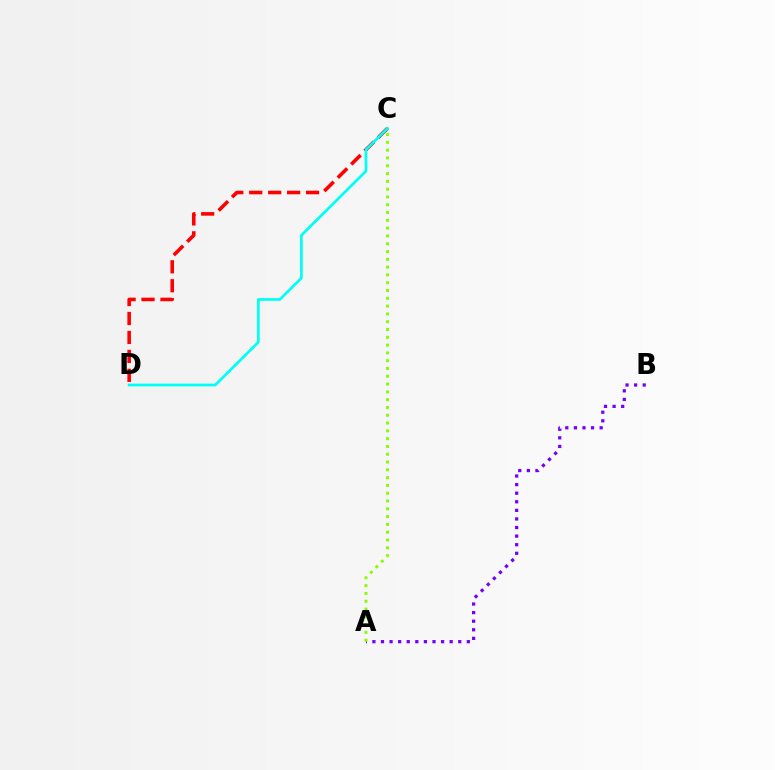{('A', 'B'): [{'color': '#7200ff', 'line_style': 'dotted', 'thickness': 2.33}], ('A', 'C'): [{'color': '#84ff00', 'line_style': 'dotted', 'thickness': 2.12}], ('C', 'D'): [{'color': '#ff0000', 'line_style': 'dashed', 'thickness': 2.57}, {'color': '#00fff6', 'line_style': 'solid', 'thickness': 1.96}]}